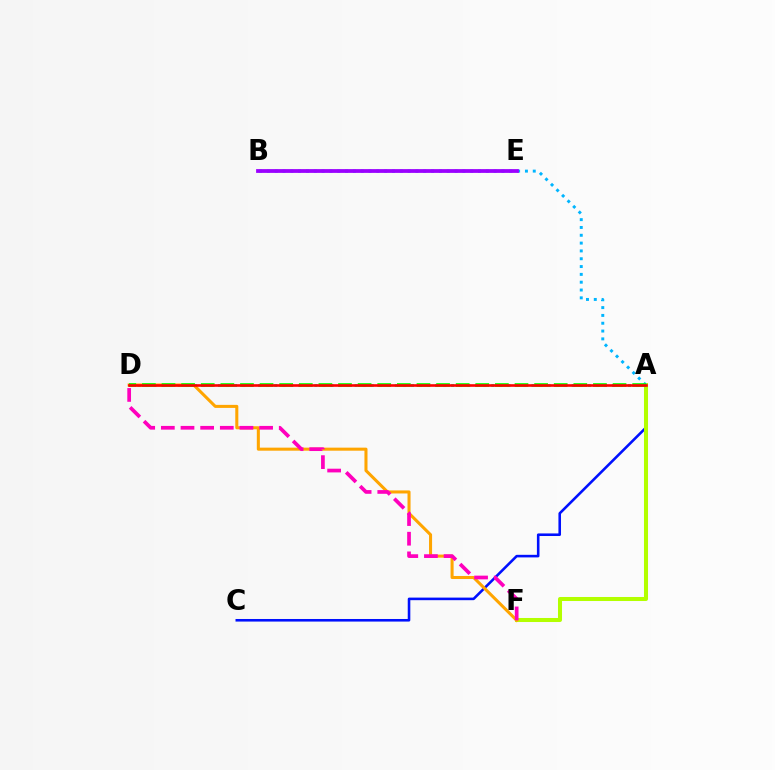{('A', 'C'): [{'color': '#0010ff', 'line_style': 'solid', 'thickness': 1.86}], ('A', 'F'): [{'color': '#b3ff00', 'line_style': 'solid', 'thickness': 2.9}], ('A', 'D'): [{'color': '#00ff9d', 'line_style': 'dotted', 'thickness': 2.18}, {'color': '#08ff00', 'line_style': 'dashed', 'thickness': 2.66}, {'color': '#ff0000', 'line_style': 'solid', 'thickness': 1.89}], ('A', 'B'): [{'color': '#00b5ff', 'line_style': 'dotted', 'thickness': 2.12}], ('D', 'F'): [{'color': '#ffa500', 'line_style': 'solid', 'thickness': 2.19}, {'color': '#ff00bd', 'line_style': 'dashed', 'thickness': 2.67}], ('B', 'E'): [{'color': '#9b00ff', 'line_style': 'solid', 'thickness': 2.72}]}